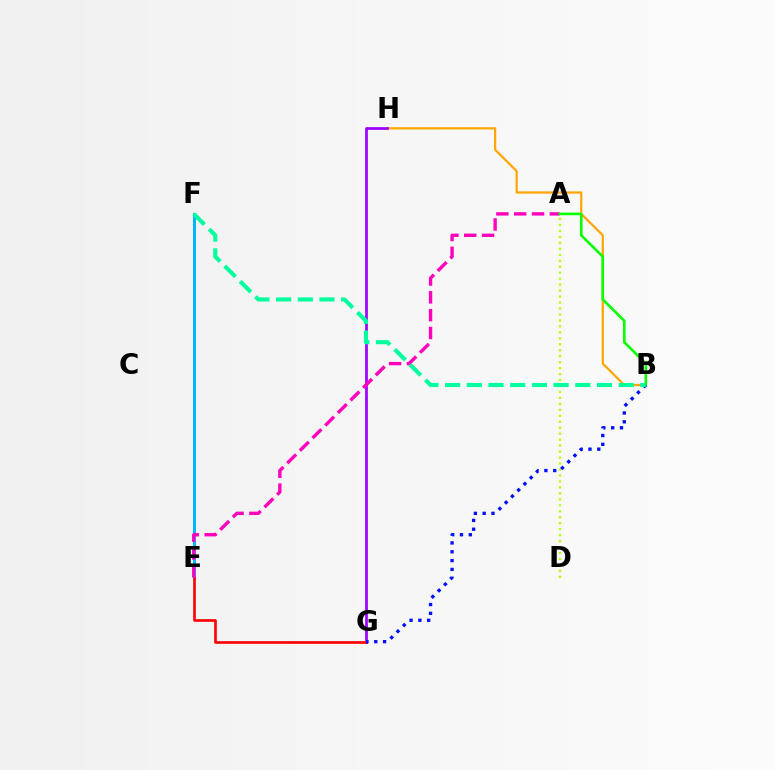{('B', 'H'): [{'color': '#ffa500', 'line_style': 'solid', 'thickness': 1.59}], ('A', 'D'): [{'color': '#b3ff00', 'line_style': 'dotted', 'thickness': 1.62}], ('G', 'H'): [{'color': '#9b00ff', 'line_style': 'solid', 'thickness': 1.95}], ('E', 'F'): [{'color': '#00b5ff', 'line_style': 'solid', 'thickness': 2.14}], ('E', 'G'): [{'color': '#ff0000', 'line_style': 'solid', 'thickness': 1.89}], ('A', 'E'): [{'color': '#ff00bd', 'line_style': 'dashed', 'thickness': 2.42}], ('A', 'B'): [{'color': '#08ff00', 'line_style': 'solid', 'thickness': 1.89}], ('B', 'G'): [{'color': '#0010ff', 'line_style': 'dotted', 'thickness': 2.4}], ('B', 'F'): [{'color': '#00ff9d', 'line_style': 'dashed', 'thickness': 2.95}]}